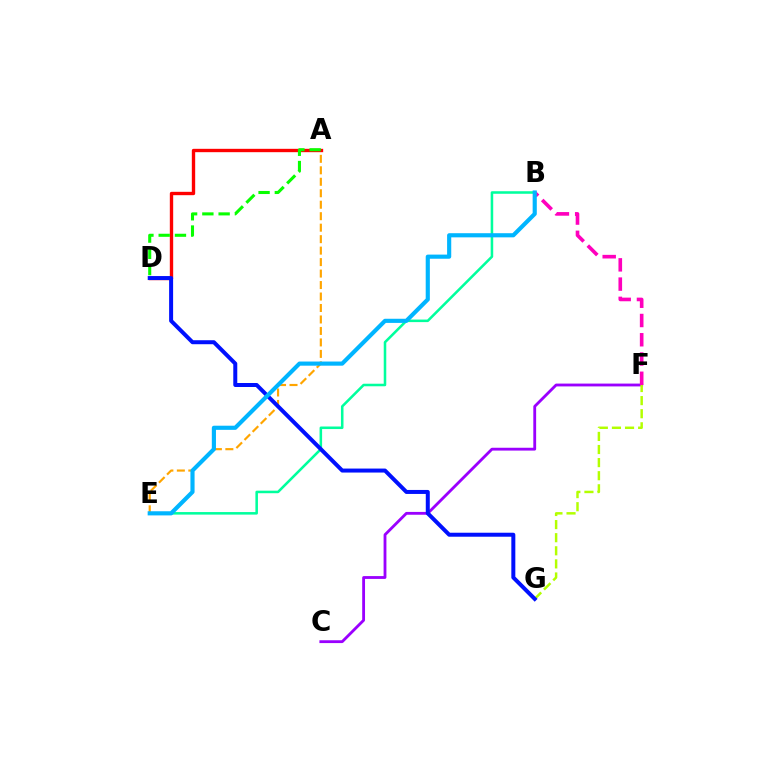{('C', 'F'): [{'color': '#9b00ff', 'line_style': 'solid', 'thickness': 2.04}], ('F', 'G'): [{'color': '#b3ff00', 'line_style': 'dashed', 'thickness': 1.78}], ('A', 'E'): [{'color': '#ffa500', 'line_style': 'dashed', 'thickness': 1.56}], ('A', 'D'): [{'color': '#ff0000', 'line_style': 'solid', 'thickness': 2.42}, {'color': '#08ff00', 'line_style': 'dashed', 'thickness': 2.21}], ('B', 'E'): [{'color': '#00ff9d', 'line_style': 'solid', 'thickness': 1.83}, {'color': '#00b5ff', 'line_style': 'solid', 'thickness': 2.98}], ('B', 'F'): [{'color': '#ff00bd', 'line_style': 'dashed', 'thickness': 2.62}], ('D', 'G'): [{'color': '#0010ff', 'line_style': 'solid', 'thickness': 2.87}]}